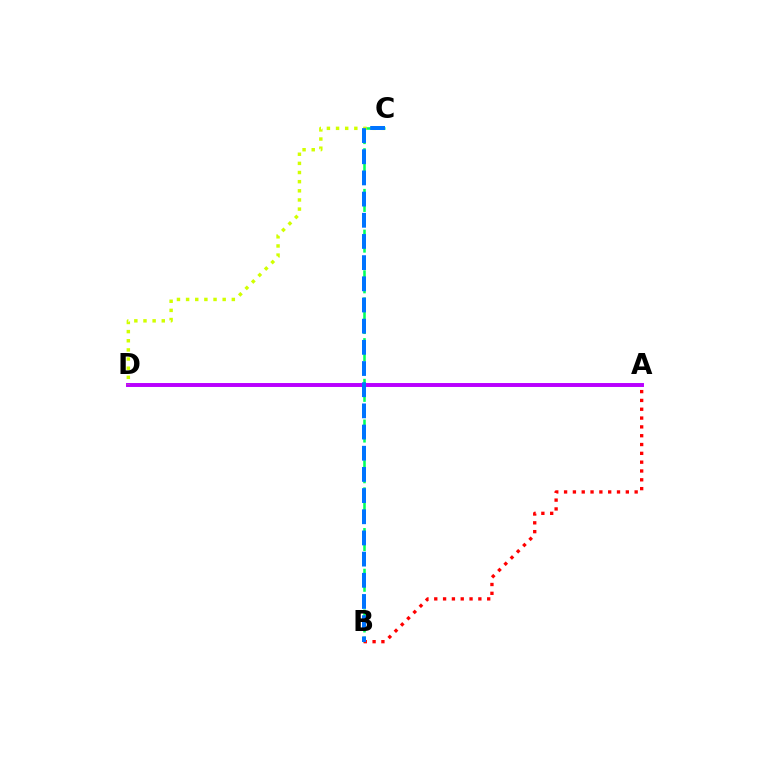{('B', 'C'): [{'color': '#00ff5c', 'line_style': 'dashed', 'thickness': 1.84}, {'color': '#0074ff', 'line_style': 'dashed', 'thickness': 2.88}], ('A', 'B'): [{'color': '#ff0000', 'line_style': 'dotted', 'thickness': 2.4}], ('A', 'D'): [{'color': '#b900ff', 'line_style': 'solid', 'thickness': 2.83}], ('C', 'D'): [{'color': '#d1ff00', 'line_style': 'dotted', 'thickness': 2.48}]}